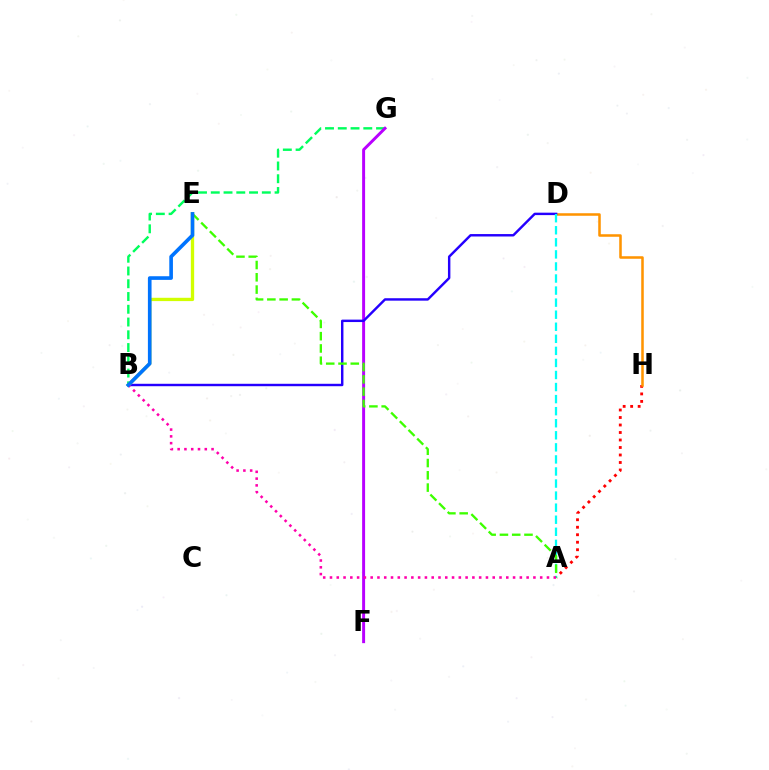{('B', 'G'): [{'color': '#00ff5c', 'line_style': 'dashed', 'thickness': 1.73}], ('F', 'G'): [{'color': '#b900ff', 'line_style': 'solid', 'thickness': 2.13}], ('A', 'H'): [{'color': '#ff0000', 'line_style': 'dotted', 'thickness': 2.04}], ('D', 'H'): [{'color': '#ff9400', 'line_style': 'solid', 'thickness': 1.83}], ('B', 'D'): [{'color': '#2500ff', 'line_style': 'solid', 'thickness': 1.75}], ('A', 'D'): [{'color': '#00fff6', 'line_style': 'dashed', 'thickness': 1.64}], ('B', 'E'): [{'color': '#d1ff00', 'line_style': 'solid', 'thickness': 2.39}, {'color': '#0074ff', 'line_style': 'solid', 'thickness': 2.63}], ('A', 'E'): [{'color': '#3dff00', 'line_style': 'dashed', 'thickness': 1.67}], ('A', 'B'): [{'color': '#ff00ac', 'line_style': 'dotted', 'thickness': 1.84}]}